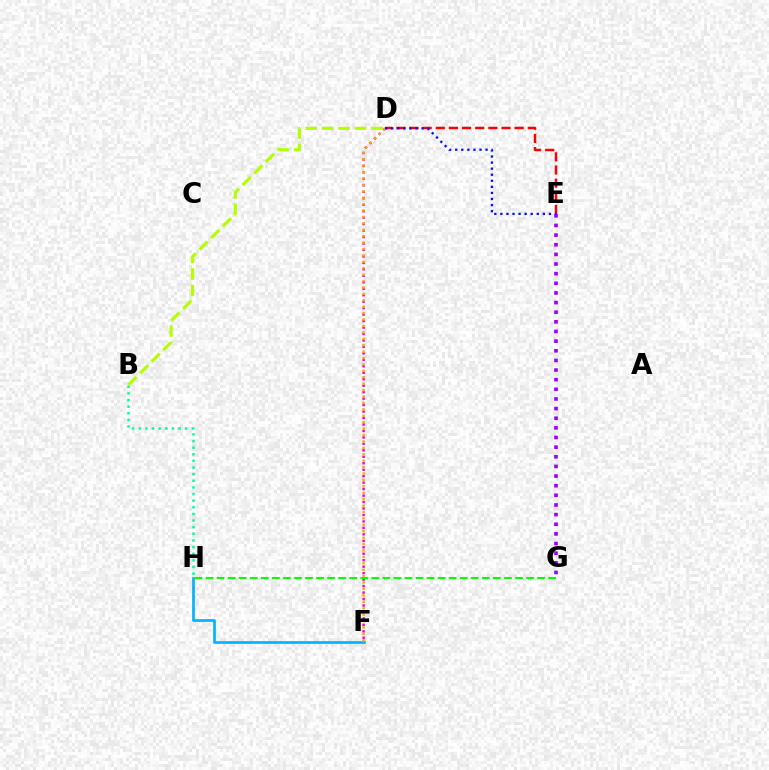{('D', 'F'): [{'color': '#ff00bd', 'line_style': 'dotted', 'thickness': 1.76}, {'color': '#ffa500', 'line_style': 'dotted', 'thickness': 1.74}], ('F', 'H'): [{'color': '#00b5ff', 'line_style': 'solid', 'thickness': 1.94}], ('E', 'G'): [{'color': '#9b00ff', 'line_style': 'dotted', 'thickness': 2.62}], ('G', 'H'): [{'color': '#08ff00', 'line_style': 'dashed', 'thickness': 1.5}], ('D', 'E'): [{'color': '#ff0000', 'line_style': 'dashed', 'thickness': 1.79}, {'color': '#0010ff', 'line_style': 'dotted', 'thickness': 1.65}], ('B', 'H'): [{'color': '#00ff9d', 'line_style': 'dotted', 'thickness': 1.8}], ('B', 'D'): [{'color': '#b3ff00', 'line_style': 'dashed', 'thickness': 2.24}]}